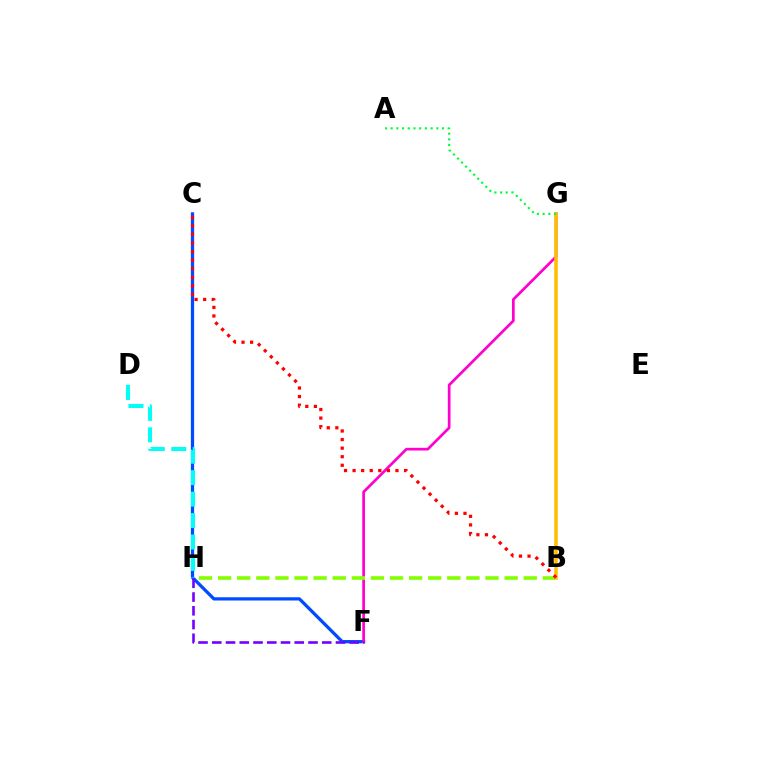{('C', 'F'): [{'color': '#004bff', 'line_style': 'solid', 'thickness': 2.34}], ('F', 'G'): [{'color': '#ff00cf', 'line_style': 'solid', 'thickness': 1.94}], ('B', 'H'): [{'color': '#84ff00', 'line_style': 'dashed', 'thickness': 2.59}], ('F', 'H'): [{'color': '#7200ff', 'line_style': 'dashed', 'thickness': 1.87}], ('B', 'G'): [{'color': '#ffbd00', 'line_style': 'solid', 'thickness': 2.54}], ('B', 'C'): [{'color': '#ff0000', 'line_style': 'dotted', 'thickness': 2.33}], ('D', 'H'): [{'color': '#00fff6', 'line_style': 'dashed', 'thickness': 2.91}], ('A', 'G'): [{'color': '#00ff39', 'line_style': 'dotted', 'thickness': 1.55}]}